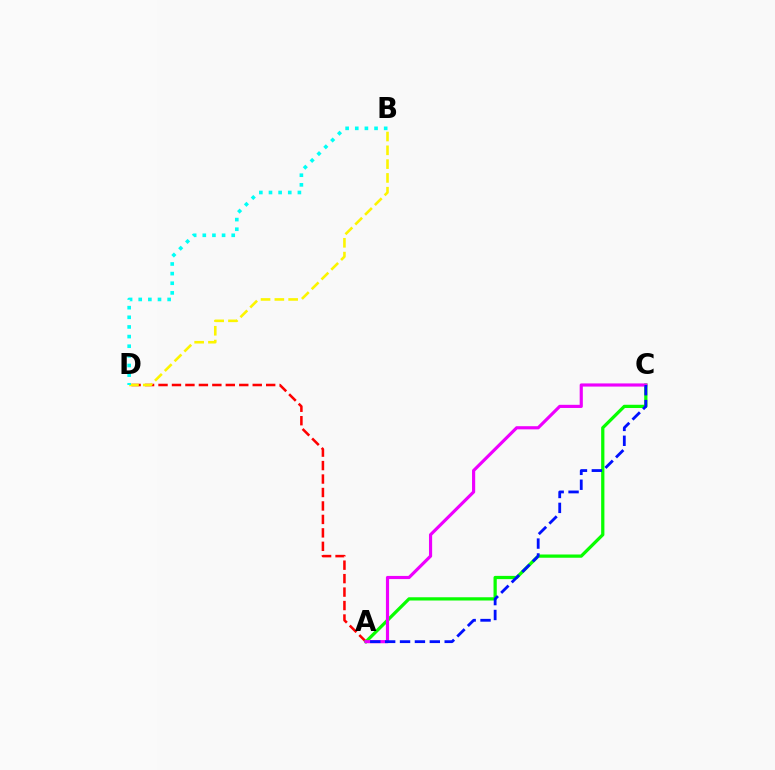{('A', 'D'): [{'color': '#ff0000', 'line_style': 'dashed', 'thickness': 1.83}], ('A', 'C'): [{'color': '#08ff00', 'line_style': 'solid', 'thickness': 2.34}, {'color': '#ee00ff', 'line_style': 'solid', 'thickness': 2.27}, {'color': '#0010ff', 'line_style': 'dashed', 'thickness': 2.02}], ('B', 'D'): [{'color': '#fcf500', 'line_style': 'dashed', 'thickness': 1.87}, {'color': '#00fff6', 'line_style': 'dotted', 'thickness': 2.62}]}